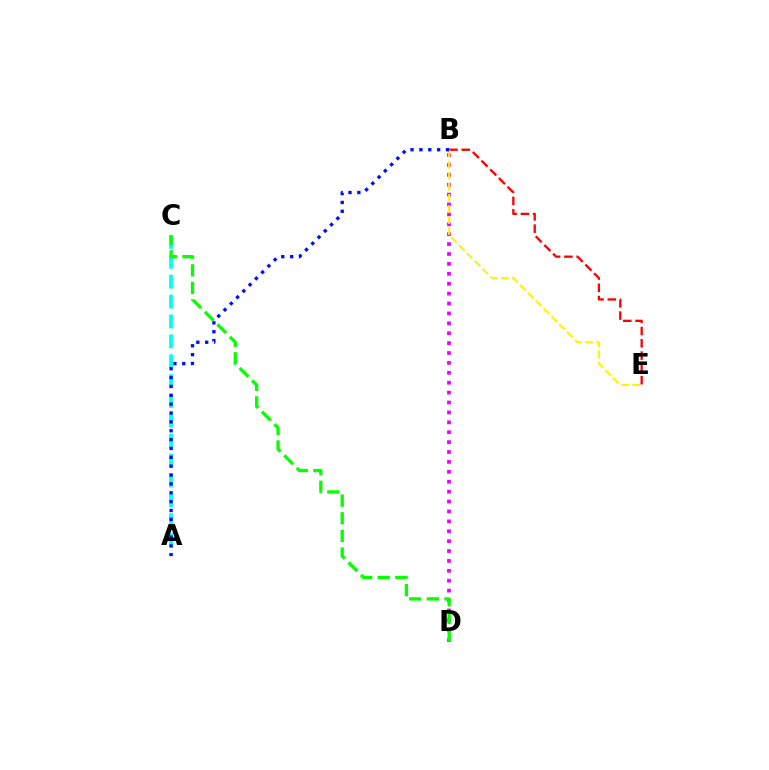{('B', 'D'): [{'color': '#ee00ff', 'line_style': 'dotted', 'thickness': 2.69}], ('B', 'E'): [{'color': '#ff0000', 'line_style': 'dashed', 'thickness': 1.67}, {'color': '#fcf500', 'line_style': 'dashed', 'thickness': 1.5}], ('A', 'C'): [{'color': '#00fff6', 'line_style': 'dashed', 'thickness': 2.7}], ('A', 'B'): [{'color': '#0010ff', 'line_style': 'dotted', 'thickness': 2.41}], ('C', 'D'): [{'color': '#08ff00', 'line_style': 'dashed', 'thickness': 2.4}]}